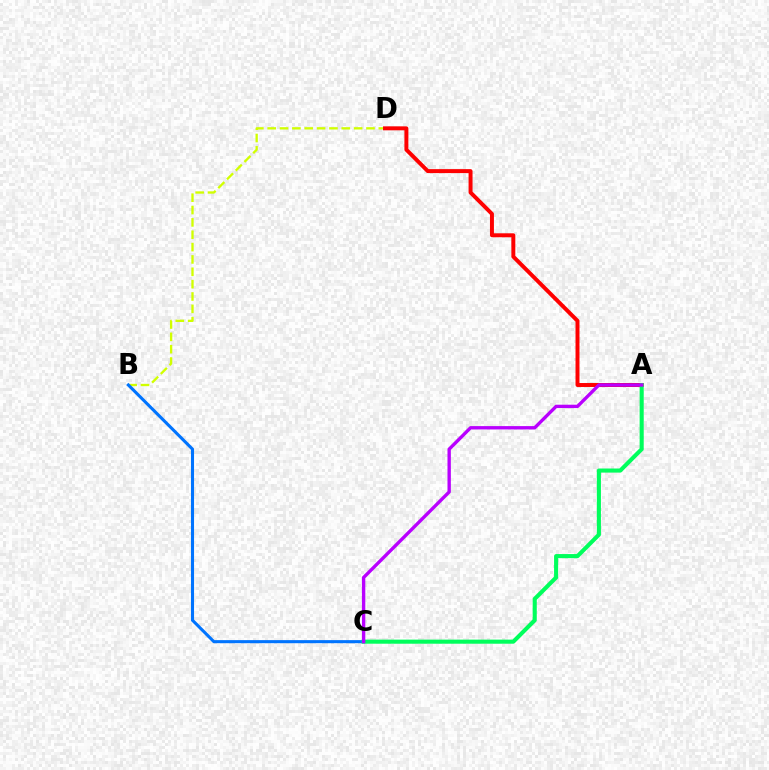{('B', 'D'): [{'color': '#d1ff00', 'line_style': 'dashed', 'thickness': 1.68}], ('B', 'C'): [{'color': '#0074ff', 'line_style': 'solid', 'thickness': 2.22}], ('A', 'D'): [{'color': '#ff0000', 'line_style': 'solid', 'thickness': 2.85}], ('A', 'C'): [{'color': '#00ff5c', 'line_style': 'solid', 'thickness': 2.95}, {'color': '#b900ff', 'line_style': 'solid', 'thickness': 2.42}]}